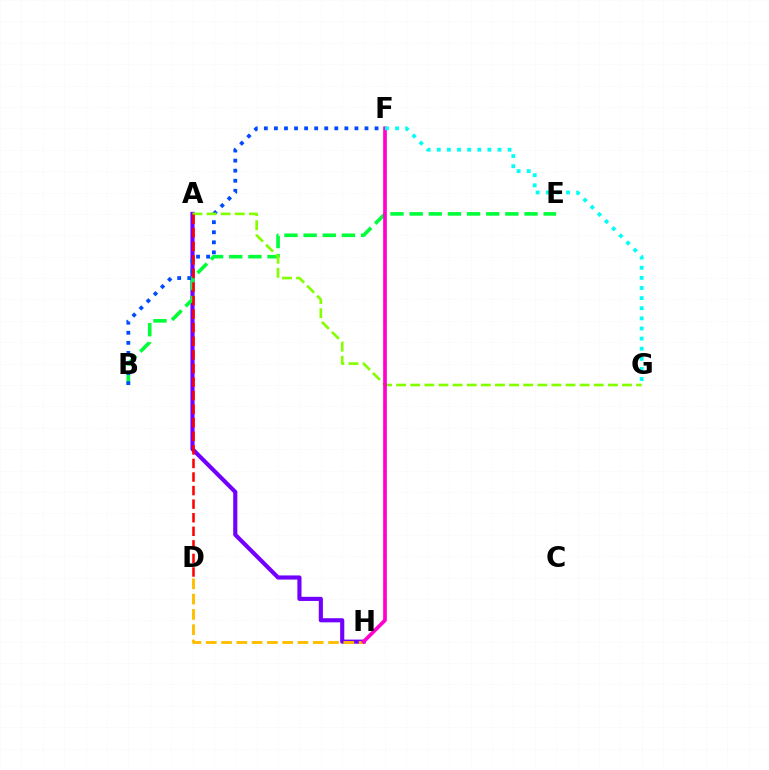{('A', 'H'): [{'color': '#7200ff', 'line_style': 'solid', 'thickness': 2.97}], ('B', 'E'): [{'color': '#00ff39', 'line_style': 'dashed', 'thickness': 2.6}], ('B', 'F'): [{'color': '#004bff', 'line_style': 'dotted', 'thickness': 2.73}], ('D', 'H'): [{'color': '#ffbd00', 'line_style': 'dashed', 'thickness': 2.08}], ('A', 'G'): [{'color': '#84ff00', 'line_style': 'dashed', 'thickness': 1.92}], ('F', 'H'): [{'color': '#ff00cf', 'line_style': 'solid', 'thickness': 2.66}], ('F', 'G'): [{'color': '#00fff6', 'line_style': 'dotted', 'thickness': 2.75}], ('A', 'D'): [{'color': '#ff0000', 'line_style': 'dashed', 'thickness': 1.84}]}